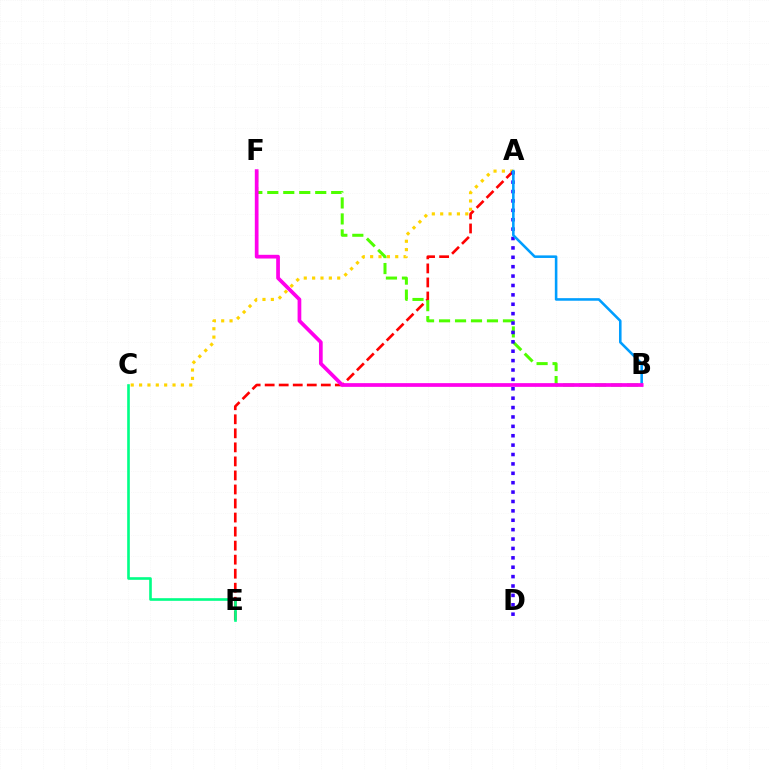{('A', 'E'): [{'color': '#ff0000', 'line_style': 'dashed', 'thickness': 1.91}], ('A', 'C'): [{'color': '#ffd500', 'line_style': 'dotted', 'thickness': 2.27}], ('C', 'E'): [{'color': '#00ff86', 'line_style': 'solid', 'thickness': 1.9}], ('B', 'F'): [{'color': '#4fff00', 'line_style': 'dashed', 'thickness': 2.17}, {'color': '#ff00ed', 'line_style': 'solid', 'thickness': 2.68}], ('A', 'D'): [{'color': '#3700ff', 'line_style': 'dotted', 'thickness': 2.55}], ('A', 'B'): [{'color': '#009eff', 'line_style': 'solid', 'thickness': 1.85}]}